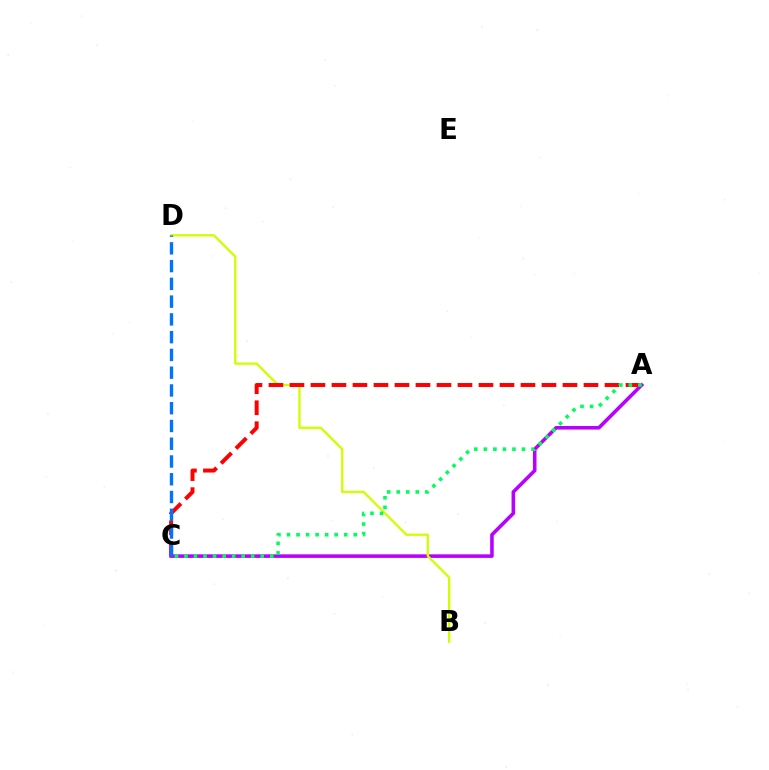{('A', 'C'): [{'color': '#b900ff', 'line_style': 'solid', 'thickness': 2.57}, {'color': '#ff0000', 'line_style': 'dashed', 'thickness': 2.85}, {'color': '#00ff5c', 'line_style': 'dotted', 'thickness': 2.59}], ('B', 'D'): [{'color': '#d1ff00', 'line_style': 'solid', 'thickness': 1.69}], ('C', 'D'): [{'color': '#0074ff', 'line_style': 'dashed', 'thickness': 2.41}]}